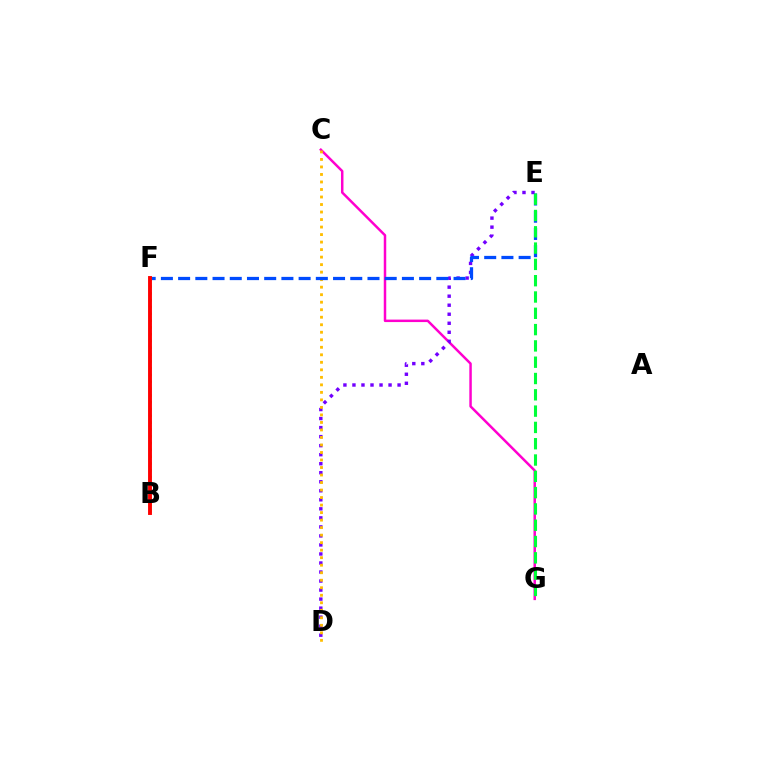{('C', 'G'): [{'color': '#ff00cf', 'line_style': 'solid', 'thickness': 1.79}], ('D', 'E'): [{'color': '#7200ff', 'line_style': 'dotted', 'thickness': 2.45}], ('C', 'D'): [{'color': '#ffbd00', 'line_style': 'dotted', 'thickness': 2.04}], ('E', 'F'): [{'color': '#004bff', 'line_style': 'dashed', 'thickness': 2.34}], ('B', 'F'): [{'color': '#84ff00', 'line_style': 'dotted', 'thickness': 1.85}, {'color': '#00fff6', 'line_style': 'dotted', 'thickness': 1.55}, {'color': '#ff0000', 'line_style': 'solid', 'thickness': 2.8}], ('E', 'G'): [{'color': '#00ff39', 'line_style': 'dashed', 'thickness': 2.21}]}